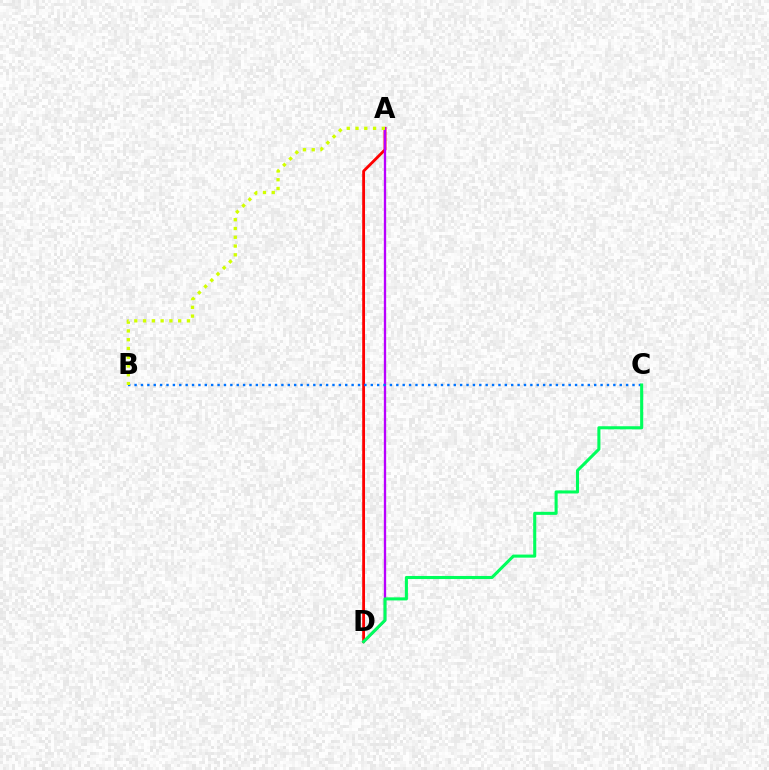{('A', 'D'): [{'color': '#ff0000', 'line_style': 'solid', 'thickness': 2.03}, {'color': '#b900ff', 'line_style': 'solid', 'thickness': 1.67}], ('B', 'C'): [{'color': '#0074ff', 'line_style': 'dotted', 'thickness': 1.73}], ('A', 'B'): [{'color': '#d1ff00', 'line_style': 'dotted', 'thickness': 2.38}], ('C', 'D'): [{'color': '#00ff5c', 'line_style': 'solid', 'thickness': 2.21}]}